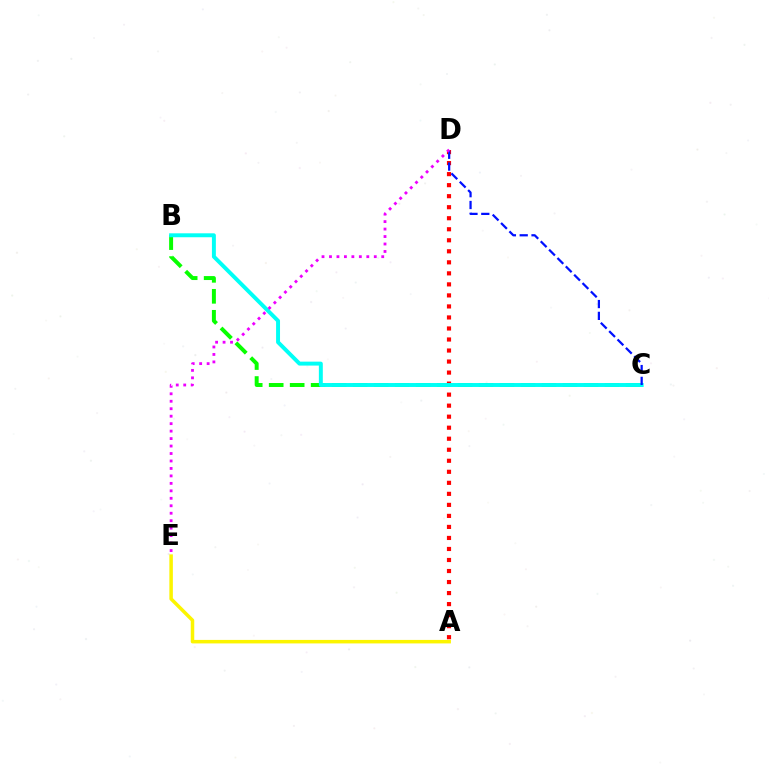{('A', 'D'): [{'color': '#ff0000', 'line_style': 'dotted', 'thickness': 3.0}], ('B', 'C'): [{'color': '#08ff00', 'line_style': 'dashed', 'thickness': 2.85}, {'color': '#00fff6', 'line_style': 'solid', 'thickness': 2.84}], ('A', 'E'): [{'color': '#fcf500', 'line_style': 'solid', 'thickness': 2.52}], ('C', 'D'): [{'color': '#0010ff', 'line_style': 'dashed', 'thickness': 1.61}], ('D', 'E'): [{'color': '#ee00ff', 'line_style': 'dotted', 'thickness': 2.03}]}